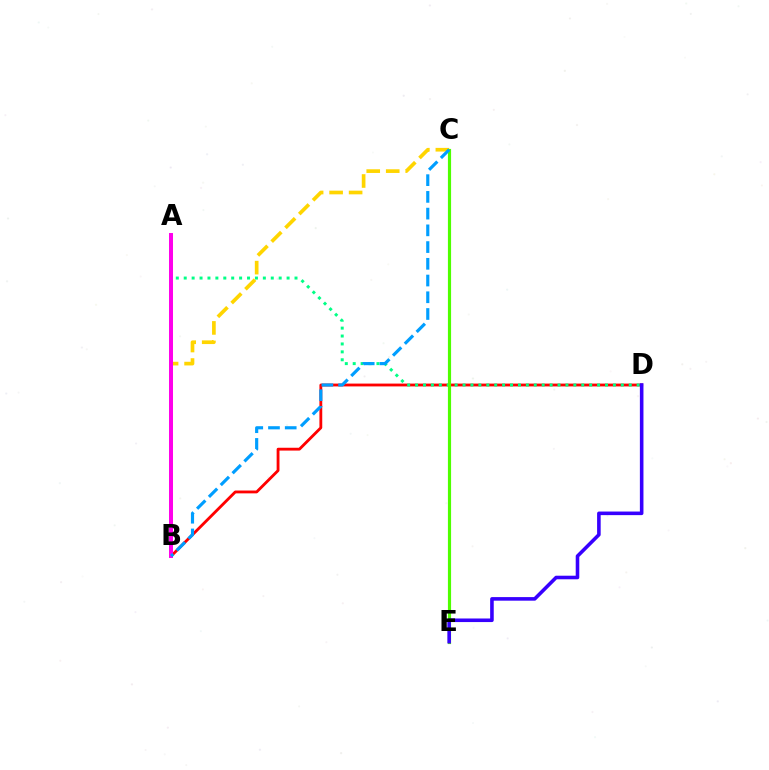{('B', 'D'): [{'color': '#ff0000', 'line_style': 'solid', 'thickness': 2.04}], ('A', 'D'): [{'color': '#00ff86', 'line_style': 'dotted', 'thickness': 2.15}], ('B', 'C'): [{'color': '#ffd500', 'line_style': 'dashed', 'thickness': 2.65}, {'color': '#009eff', 'line_style': 'dashed', 'thickness': 2.27}], ('C', 'E'): [{'color': '#4fff00', 'line_style': 'solid', 'thickness': 2.28}], ('A', 'B'): [{'color': '#ff00ed', 'line_style': 'solid', 'thickness': 2.86}], ('D', 'E'): [{'color': '#3700ff', 'line_style': 'solid', 'thickness': 2.58}]}